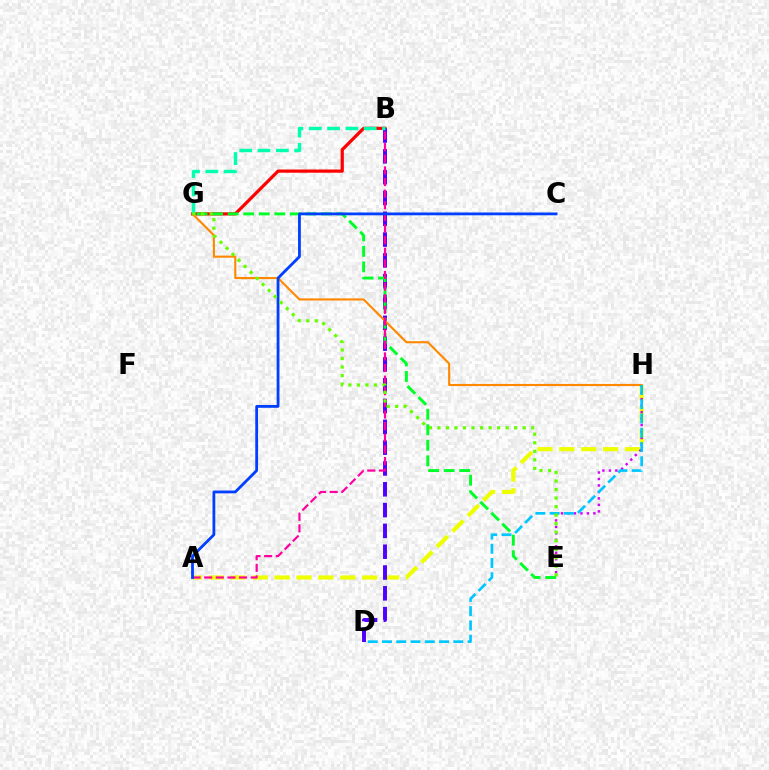{('B', 'G'): [{'color': '#ff0000', 'line_style': 'solid', 'thickness': 2.32}, {'color': '#00ffaf', 'line_style': 'dashed', 'thickness': 2.49}], ('A', 'H'): [{'color': '#eeff00', 'line_style': 'dashed', 'thickness': 2.97}], ('B', 'D'): [{'color': '#4f00ff', 'line_style': 'dashed', 'thickness': 2.83}], ('E', 'G'): [{'color': '#00ff27', 'line_style': 'dashed', 'thickness': 2.11}, {'color': '#66ff00', 'line_style': 'dotted', 'thickness': 2.32}], ('E', 'H'): [{'color': '#d600ff', 'line_style': 'dotted', 'thickness': 1.76}], ('G', 'H'): [{'color': '#ff8800', 'line_style': 'solid', 'thickness': 1.53}], ('A', 'B'): [{'color': '#ff00a0', 'line_style': 'dashed', 'thickness': 1.58}], ('D', 'H'): [{'color': '#00c7ff', 'line_style': 'dashed', 'thickness': 1.94}], ('A', 'C'): [{'color': '#003fff', 'line_style': 'solid', 'thickness': 2.02}]}